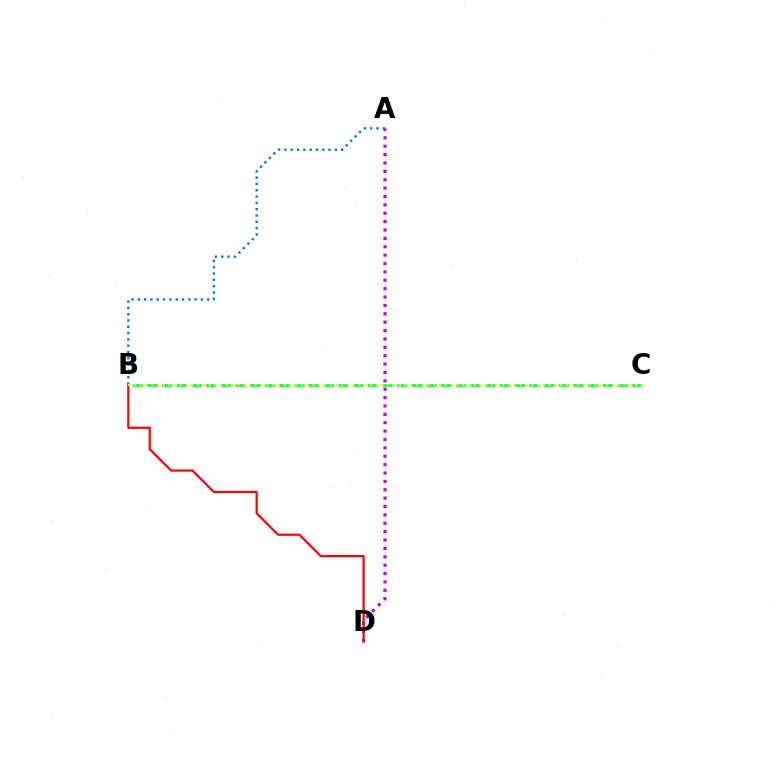{('B', 'C'): [{'color': '#00ff5c', 'line_style': 'dashed', 'thickness': 2.0}, {'color': '#d1ff00', 'line_style': 'dotted', 'thickness': 1.57}], ('A', 'D'): [{'color': '#b900ff', 'line_style': 'dotted', 'thickness': 2.28}], ('B', 'D'): [{'color': '#ff0000', 'line_style': 'solid', 'thickness': 1.59}], ('A', 'B'): [{'color': '#0074ff', 'line_style': 'dotted', 'thickness': 1.71}]}